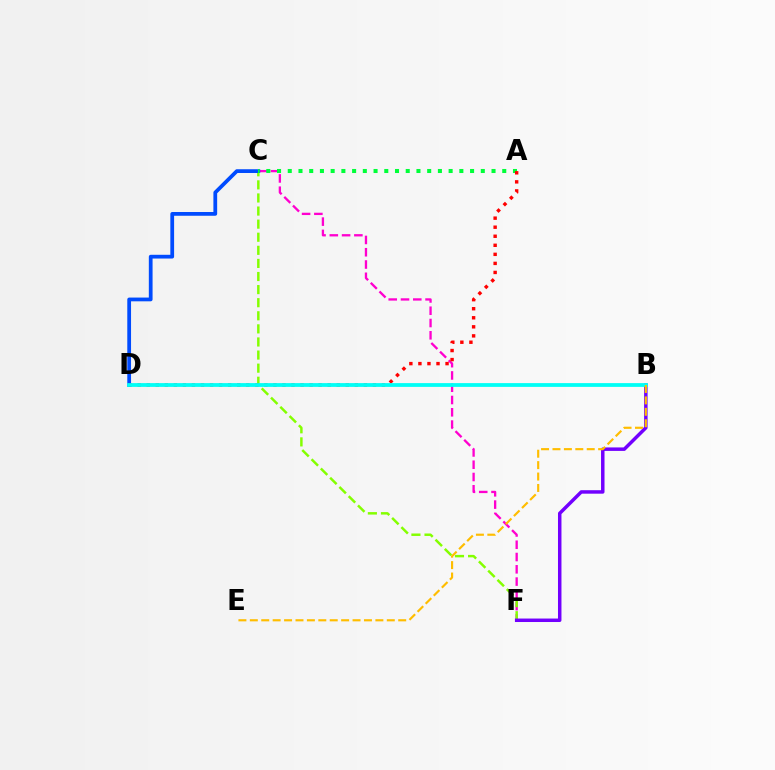{('C', 'F'): [{'color': '#ff00cf', 'line_style': 'dashed', 'thickness': 1.67}, {'color': '#84ff00', 'line_style': 'dashed', 'thickness': 1.78}], ('C', 'D'): [{'color': '#004bff', 'line_style': 'solid', 'thickness': 2.7}], ('A', 'C'): [{'color': '#00ff39', 'line_style': 'dotted', 'thickness': 2.91}], ('B', 'F'): [{'color': '#7200ff', 'line_style': 'solid', 'thickness': 2.5}], ('A', 'D'): [{'color': '#ff0000', 'line_style': 'dotted', 'thickness': 2.46}], ('B', 'D'): [{'color': '#00fff6', 'line_style': 'solid', 'thickness': 2.71}], ('B', 'E'): [{'color': '#ffbd00', 'line_style': 'dashed', 'thickness': 1.55}]}